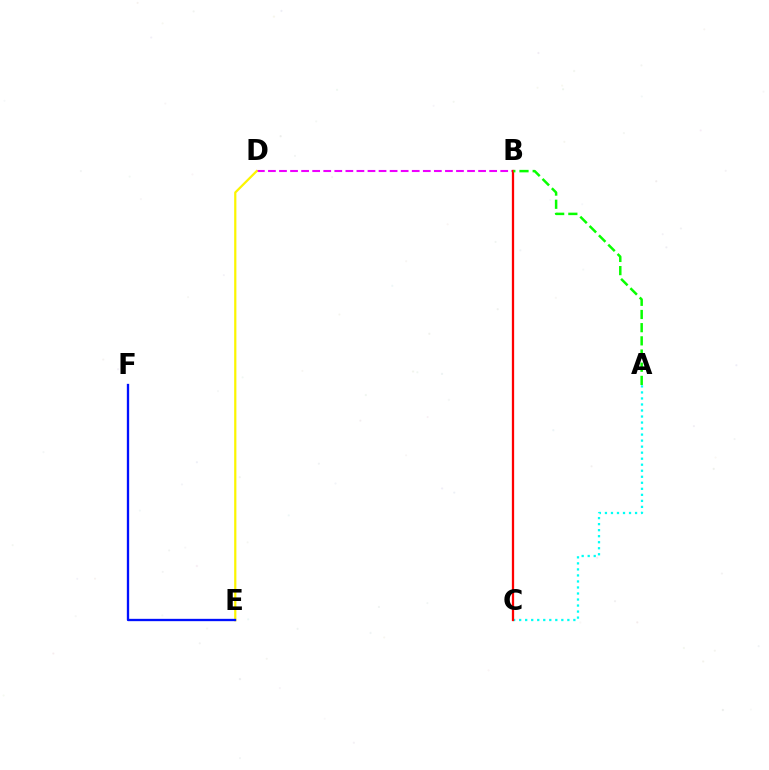{('A', 'C'): [{'color': '#00fff6', 'line_style': 'dotted', 'thickness': 1.64}], ('B', 'D'): [{'color': '#ee00ff', 'line_style': 'dashed', 'thickness': 1.5}], ('D', 'E'): [{'color': '#fcf500', 'line_style': 'solid', 'thickness': 1.6}], ('B', 'C'): [{'color': '#ff0000', 'line_style': 'solid', 'thickness': 1.64}], ('E', 'F'): [{'color': '#0010ff', 'line_style': 'solid', 'thickness': 1.68}], ('A', 'B'): [{'color': '#08ff00', 'line_style': 'dashed', 'thickness': 1.79}]}